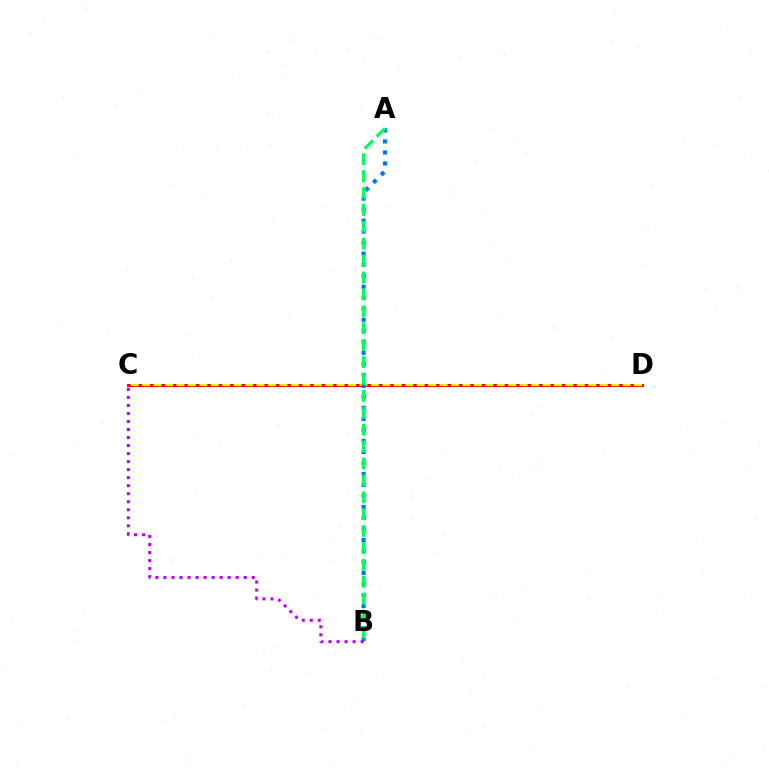{('C', 'D'): [{'color': '#ff0000', 'line_style': 'solid', 'thickness': 2.18}, {'color': '#d1ff00', 'line_style': 'dashed', 'thickness': 1.55}], ('A', 'B'): [{'color': '#0074ff', 'line_style': 'dotted', 'thickness': 2.99}, {'color': '#00ff5c', 'line_style': 'dashed', 'thickness': 2.3}], ('B', 'C'): [{'color': '#b900ff', 'line_style': 'dotted', 'thickness': 2.18}]}